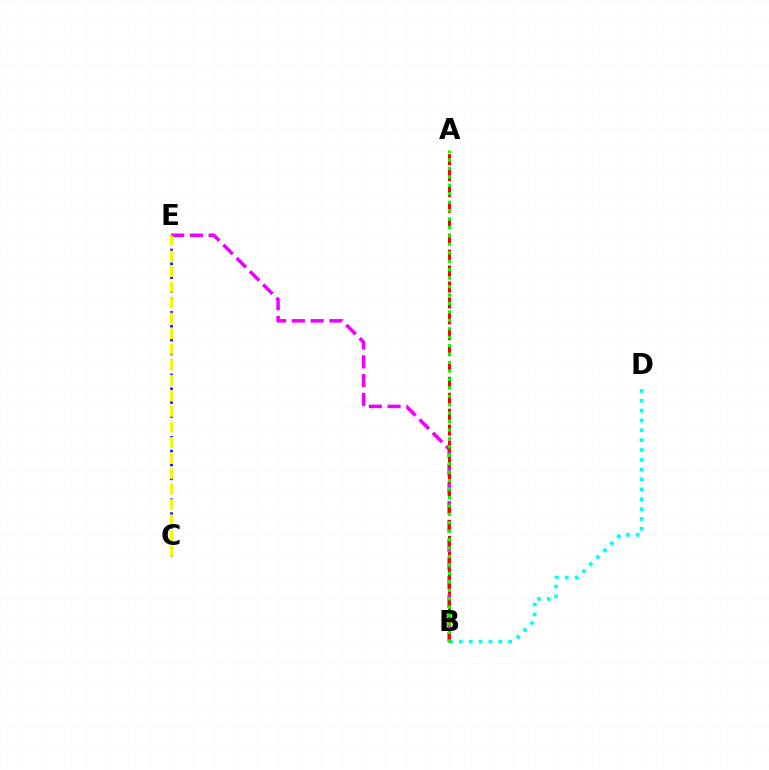{('B', 'D'): [{'color': '#00fff6', 'line_style': 'dotted', 'thickness': 2.68}], ('C', 'E'): [{'color': '#0010ff', 'line_style': 'dotted', 'thickness': 1.88}, {'color': '#fcf500', 'line_style': 'dashed', 'thickness': 2.11}], ('B', 'E'): [{'color': '#ee00ff', 'line_style': 'dashed', 'thickness': 2.55}], ('A', 'B'): [{'color': '#ff0000', 'line_style': 'dashed', 'thickness': 2.16}, {'color': '#08ff00', 'line_style': 'dotted', 'thickness': 2.29}]}